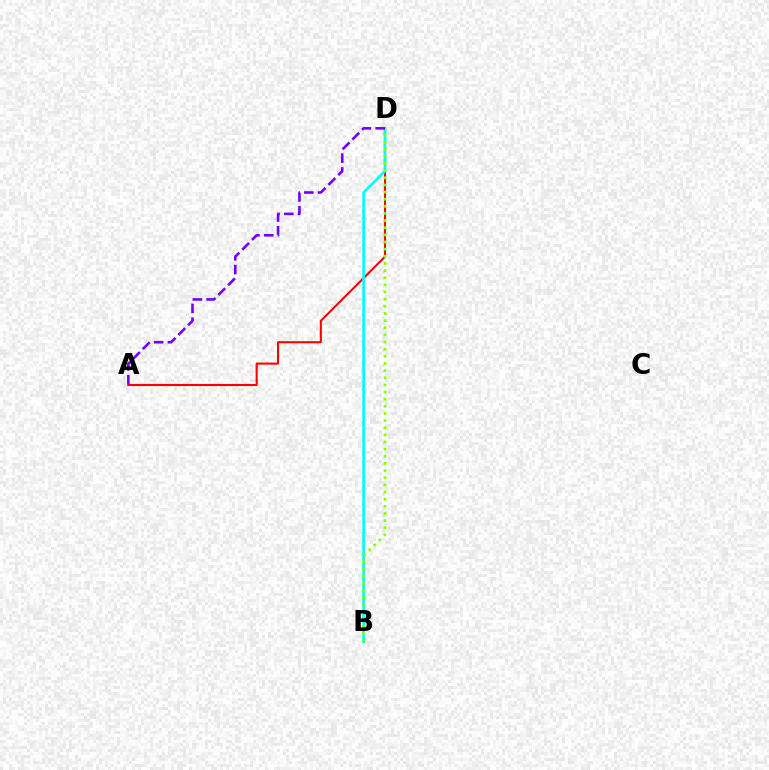{('A', 'D'): [{'color': '#ff0000', 'line_style': 'solid', 'thickness': 1.5}, {'color': '#7200ff', 'line_style': 'dashed', 'thickness': 1.88}], ('B', 'D'): [{'color': '#00fff6', 'line_style': 'solid', 'thickness': 1.93}, {'color': '#84ff00', 'line_style': 'dotted', 'thickness': 1.94}]}